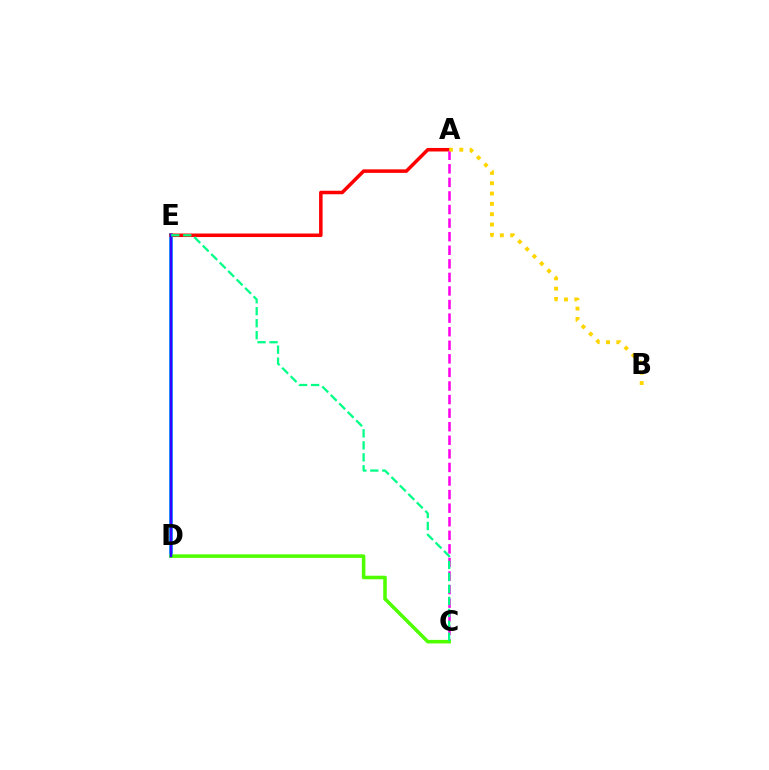{('D', 'E'): [{'color': '#009eff', 'line_style': 'solid', 'thickness': 2.67}, {'color': '#3700ff', 'line_style': 'solid', 'thickness': 1.73}], ('A', 'E'): [{'color': '#ff0000', 'line_style': 'solid', 'thickness': 2.54}], ('A', 'C'): [{'color': '#ff00ed', 'line_style': 'dashed', 'thickness': 1.84}], ('C', 'D'): [{'color': '#4fff00', 'line_style': 'solid', 'thickness': 2.57}], ('C', 'E'): [{'color': '#00ff86', 'line_style': 'dashed', 'thickness': 1.63}], ('A', 'B'): [{'color': '#ffd500', 'line_style': 'dotted', 'thickness': 2.81}]}